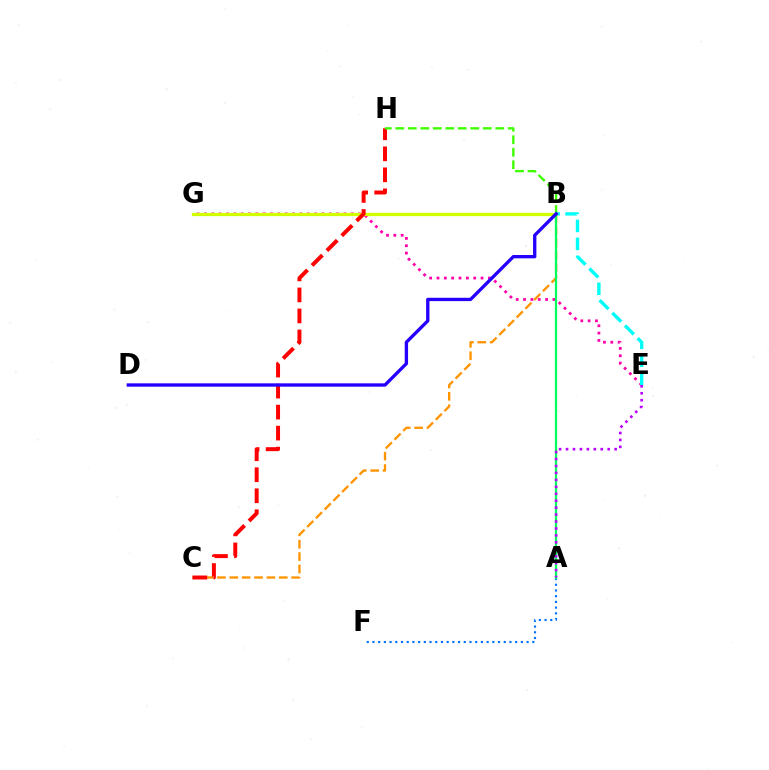{('E', 'G'): [{'color': '#ff00ac', 'line_style': 'dotted', 'thickness': 1.99}], ('A', 'F'): [{'color': '#0074ff', 'line_style': 'dotted', 'thickness': 1.55}], ('B', 'C'): [{'color': '#ff9400', 'line_style': 'dashed', 'thickness': 1.68}], ('B', 'G'): [{'color': '#d1ff00', 'line_style': 'solid', 'thickness': 2.34}], ('A', 'B'): [{'color': '#00ff5c', 'line_style': 'solid', 'thickness': 1.62}], ('A', 'E'): [{'color': '#b900ff', 'line_style': 'dotted', 'thickness': 1.89}], ('C', 'H'): [{'color': '#ff0000', 'line_style': 'dashed', 'thickness': 2.85}], ('B', 'H'): [{'color': '#3dff00', 'line_style': 'dashed', 'thickness': 1.7}], ('B', 'E'): [{'color': '#00fff6', 'line_style': 'dashed', 'thickness': 2.44}], ('B', 'D'): [{'color': '#2500ff', 'line_style': 'solid', 'thickness': 2.4}]}